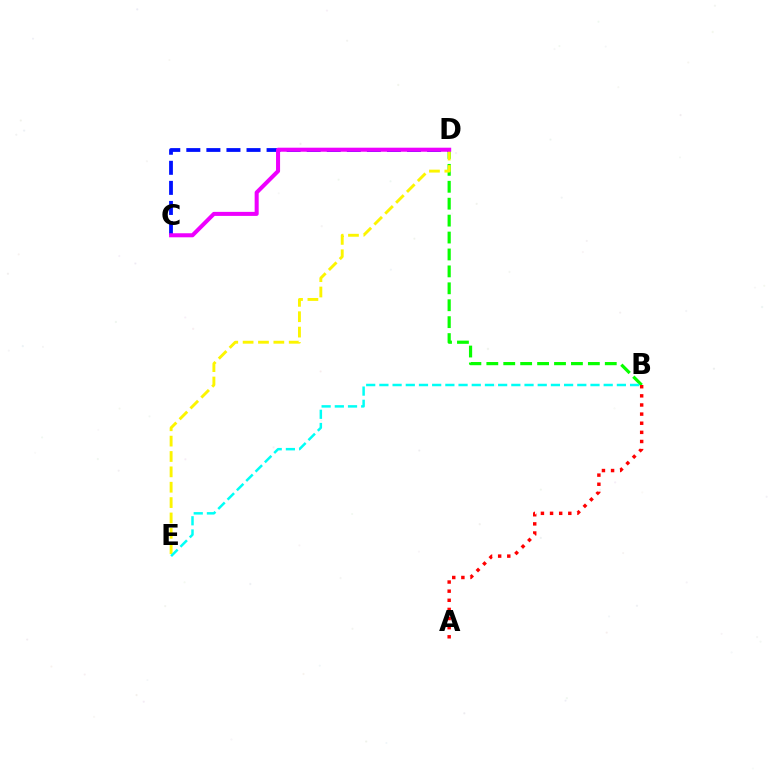{('B', 'D'): [{'color': '#08ff00', 'line_style': 'dashed', 'thickness': 2.3}], ('C', 'D'): [{'color': '#0010ff', 'line_style': 'dashed', 'thickness': 2.73}, {'color': '#ee00ff', 'line_style': 'solid', 'thickness': 2.91}], ('A', 'B'): [{'color': '#ff0000', 'line_style': 'dotted', 'thickness': 2.48}], ('D', 'E'): [{'color': '#fcf500', 'line_style': 'dashed', 'thickness': 2.09}], ('B', 'E'): [{'color': '#00fff6', 'line_style': 'dashed', 'thickness': 1.79}]}